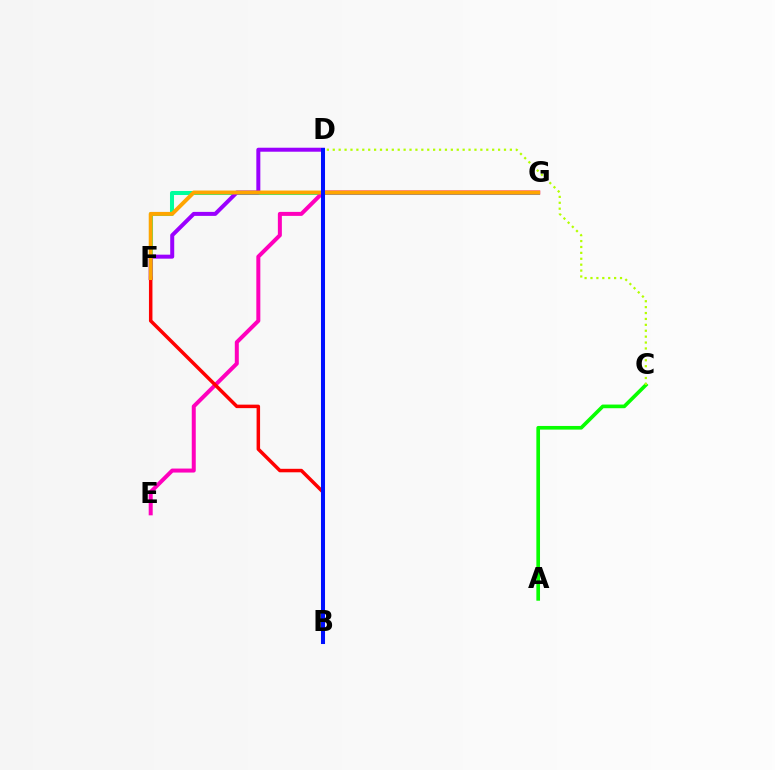{('F', 'G'): [{'color': '#00ff9d', 'line_style': 'solid', 'thickness': 2.9}, {'color': '#ffa500', 'line_style': 'solid', 'thickness': 2.83}], ('B', 'D'): [{'color': '#00b5ff', 'line_style': 'dotted', 'thickness': 2.64}, {'color': '#0010ff', 'line_style': 'solid', 'thickness': 2.91}], ('A', 'C'): [{'color': '#08ff00', 'line_style': 'solid', 'thickness': 2.63}], ('D', 'F'): [{'color': '#9b00ff', 'line_style': 'solid', 'thickness': 2.88}], ('C', 'D'): [{'color': '#b3ff00', 'line_style': 'dotted', 'thickness': 1.6}], ('E', 'G'): [{'color': '#ff00bd', 'line_style': 'solid', 'thickness': 2.88}], ('B', 'F'): [{'color': '#ff0000', 'line_style': 'solid', 'thickness': 2.51}]}